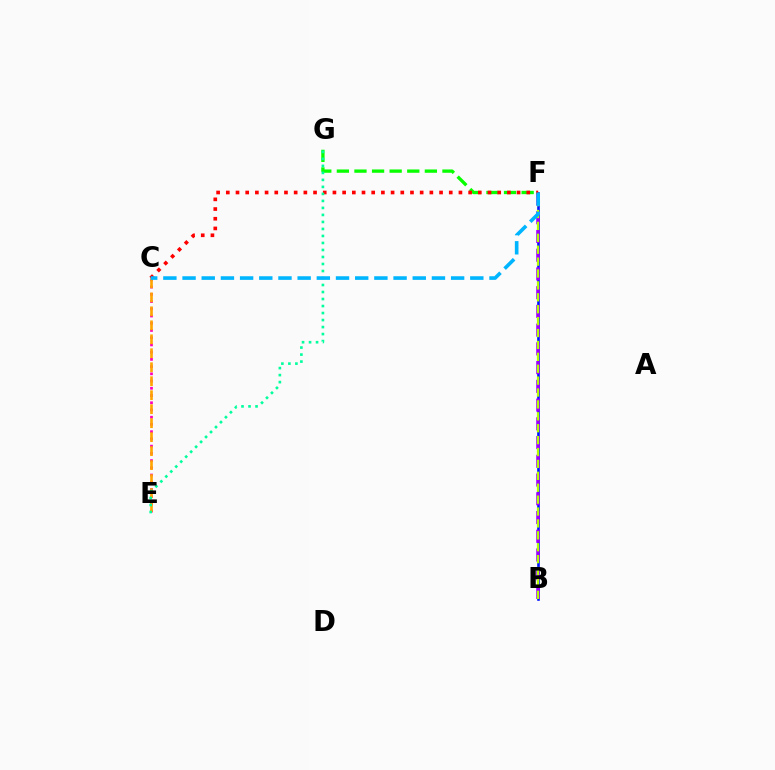{('C', 'E'): [{'color': '#ff00bd', 'line_style': 'dotted', 'thickness': 1.96}, {'color': '#ffa500', 'line_style': 'dashed', 'thickness': 1.9}], ('B', 'F'): [{'color': '#0010ff', 'line_style': 'solid', 'thickness': 1.88}, {'color': '#9b00ff', 'line_style': 'dashed', 'thickness': 2.55}, {'color': '#b3ff00', 'line_style': 'dashed', 'thickness': 1.62}], ('F', 'G'): [{'color': '#08ff00', 'line_style': 'dashed', 'thickness': 2.39}], ('C', 'F'): [{'color': '#ff0000', 'line_style': 'dotted', 'thickness': 2.63}, {'color': '#00b5ff', 'line_style': 'dashed', 'thickness': 2.61}], ('E', 'G'): [{'color': '#00ff9d', 'line_style': 'dotted', 'thickness': 1.9}]}